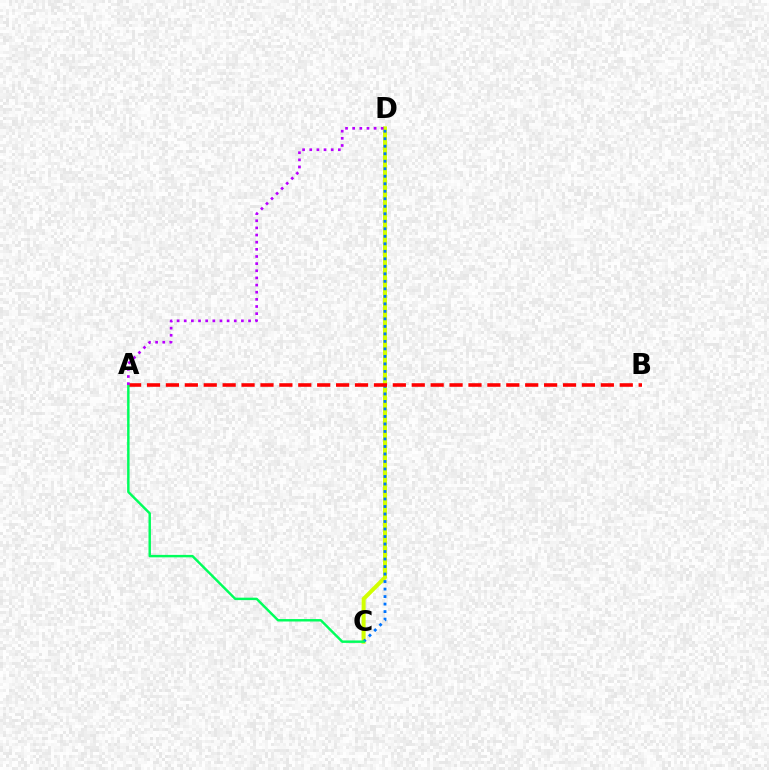{('C', 'D'): [{'color': '#d1ff00', 'line_style': 'solid', 'thickness': 2.88}, {'color': '#0074ff', 'line_style': 'dotted', 'thickness': 2.04}], ('A', 'B'): [{'color': '#ff0000', 'line_style': 'dashed', 'thickness': 2.57}], ('A', 'C'): [{'color': '#00ff5c', 'line_style': 'solid', 'thickness': 1.76}], ('A', 'D'): [{'color': '#b900ff', 'line_style': 'dotted', 'thickness': 1.94}]}